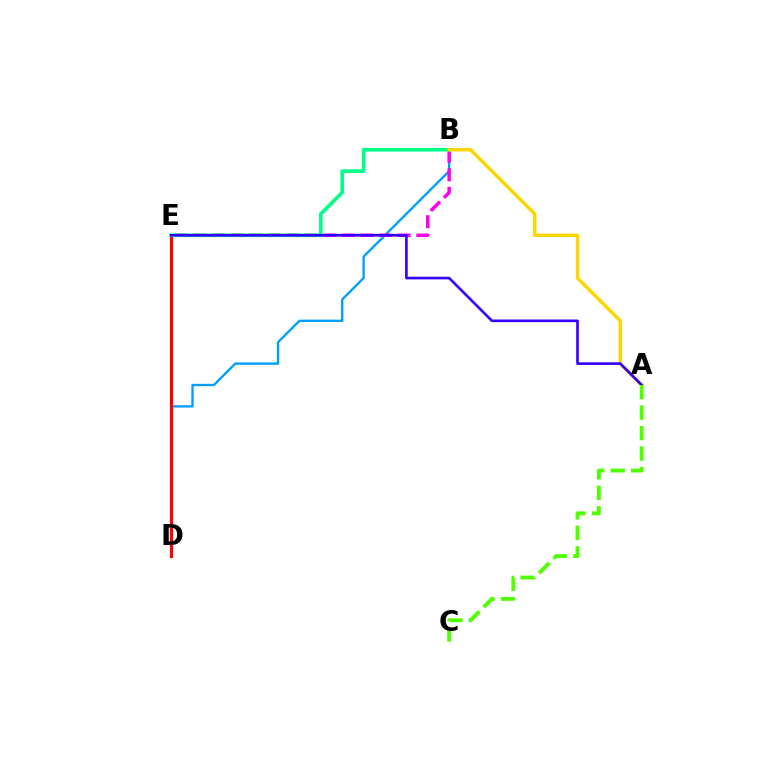{('B', 'D'): [{'color': '#009eff', 'line_style': 'solid', 'thickness': 1.69}], ('D', 'E'): [{'color': '#ff0000', 'line_style': 'solid', 'thickness': 2.26}], ('B', 'E'): [{'color': '#ff00ed', 'line_style': 'dashed', 'thickness': 2.52}, {'color': '#00ff86', 'line_style': 'solid', 'thickness': 2.61}], ('A', 'B'): [{'color': '#ffd500', 'line_style': 'solid', 'thickness': 2.5}], ('A', 'E'): [{'color': '#3700ff', 'line_style': 'solid', 'thickness': 1.91}], ('A', 'C'): [{'color': '#4fff00', 'line_style': 'dashed', 'thickness': 2.78}]}